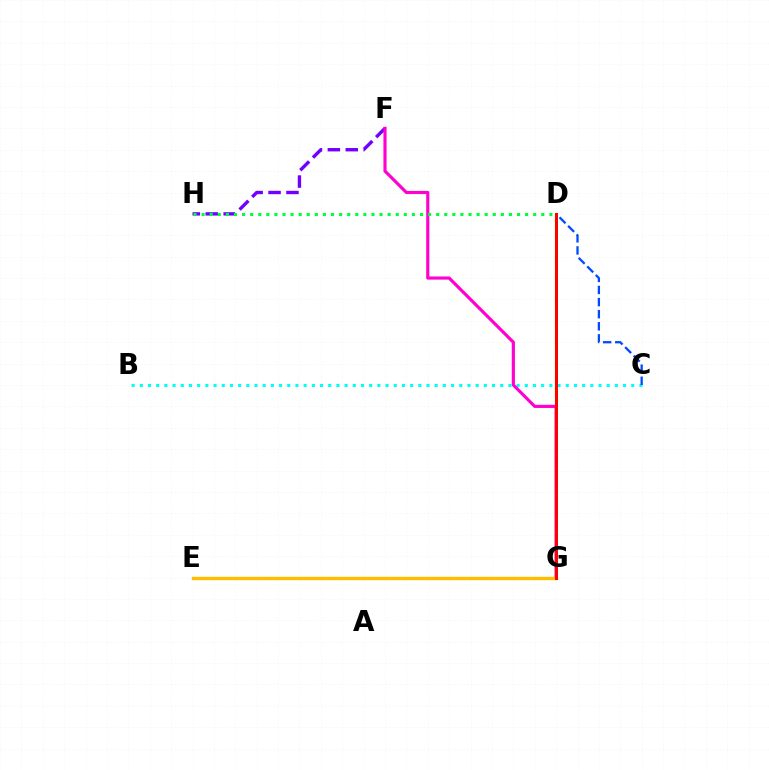{('D', 'G'): [{'color': '#84ff00', 'line_style': 'solid', 'thickness': 1.62}, {'color': '#ff0000', 'line_style': 'solid', 'thickness': 2.16}], ('F', 'H'): [{'color': '#7200ff', 'line_style': 'dashed', 'thickness': 2.43}], ('B', 'C'): [{'color': '#00fff6', 'line_style': 'dotted', 'thickness': 2.23}], ('F', 'G'): [{'color': '#ff00cf', 'line_style': 'solid', 'thickness': 2.27}], ('D', 'H'): [{'color': '#00ff39', 'line_style': 'dotted', 'thickness': 2.2}], ('C', 'D'): [{'color': '#004bff', 'line_style': 'dashed', 'thickness': 1.64}], ('E', 'G'): [{'color': '#ffbd00', 'line_style': 'solid', 'thickness': 2.4}]}